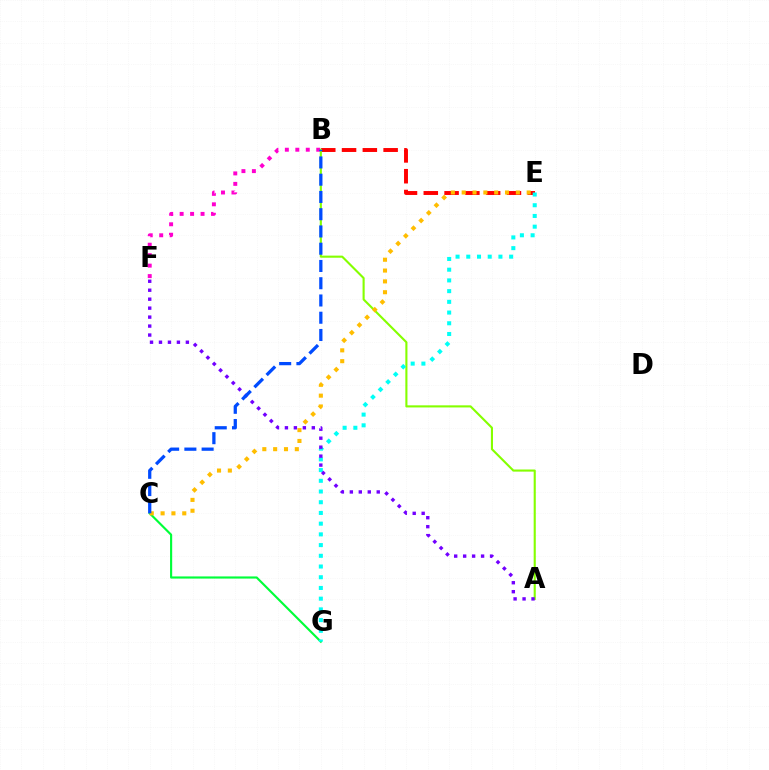{('C', 'G'): [{'color': '#00ff39', 'line_style': 'solid', 'thickness': 1.55}], ('B', 'E'): [{'color': '#ff0000', 'line_style': 'dashed', 'thickness': 2.82}], ('B', 'F'): [{'color': '#ff00cf', 'line_style': 'dotted', 'thickness': 2.84}], ('A', 'B'): [{'color': '#84ff00', 'line_style': 'solid', 'thickness': 1.52}], ('E', 'G'): [{'color': '#00fff6', 'line_style': 'dotted', 'thickness': 2.91}], ('A', 'F'): [{'color': '#7200ff', 'line_style': 'dotted', 'thickness': 2.44}], ('C', 'E'): [{'color': '#ffbd00', 'line_style': 'dotted', 'thickness': 2.94}], ('B', 'C'): [{'color': '#004bff', 'line_style': 'dashed', 'thickness': 2.34}]}